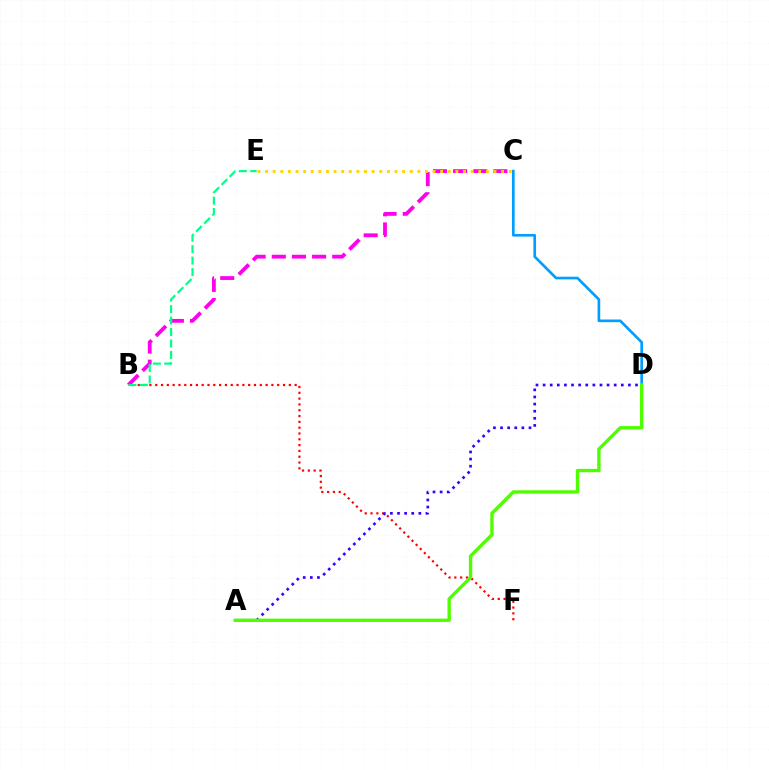{('B', 'C'): [{'color': '#ff00ed', 'line_style': 'dashed', 'thickness': 2.74}], ('B', 'F'): [{'color': '#ff0000', 'line_style': 'dotted', 'thickness': 1.58}], ('C', 'E'): [{'color': '#ffd500', 'line_style': 'dotted', 'thickness': 2.07}], ('A', 'D'): [{'color': '#3700ff', 'line_style': 'dotted', 'thickness': 1.93}, {'color': '#4fff00', 'line_style': 'solid', 'thickness': 2.43}], ('C', 'D'): [{'color': '#009eff', 'line_style': 'solid', 'thickness': 1.92}], ('B', 'E'): [{'color': '#00ff86', 'line_style': 'dashed', 'thickness': 1.56}]}